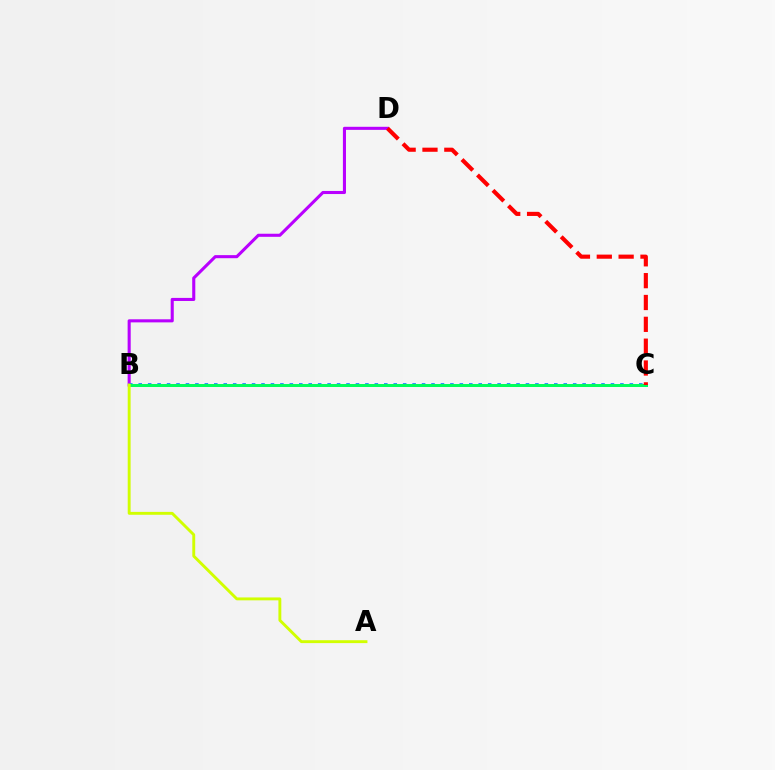{('B', 'D'): [{'color': '#b900ff', 'line_style': 'solid', 'thickness': 2.22}], ('B', 'C'): [{'color': '#0074ff', 'line_style': 'dotted', 'thickness': 2.57}, {'color': '#00ff5c', 'line_style': 'solid', 'thickness': 2.15}], ('A', 'B'): [{'color': '#d1ff00', 'line_style': 'solid', 'thickness': 2.09}], ('C', 'D'): [{'color': '#ff0000', 'line_style': 'dashed', 'thickness': 2.97}]}